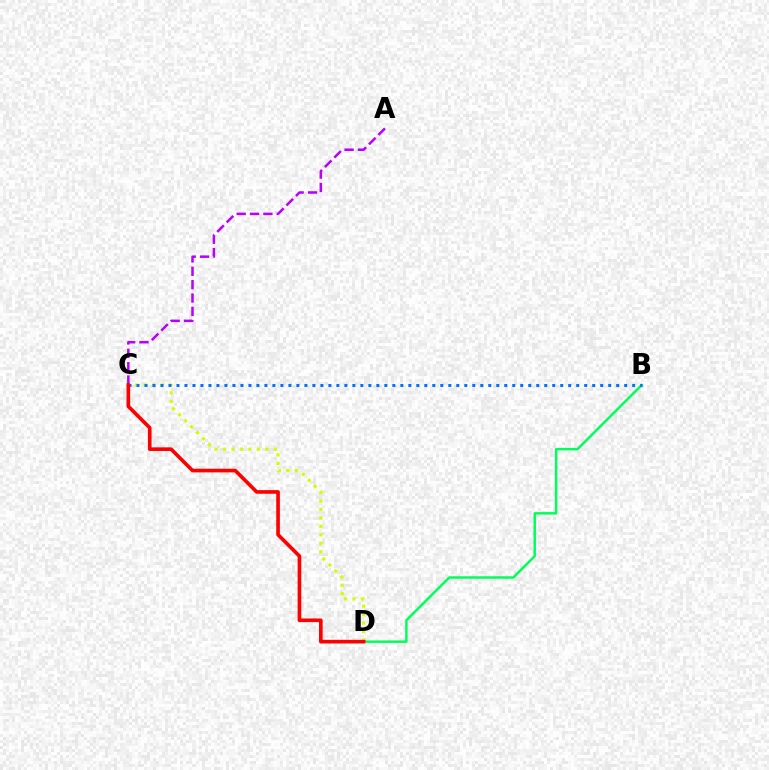{('C', 'D'): [{'color': '#d1ff00', 'line_style': 'dotted', 'thickness': 2.3}, {'color': '#ff0000', 'line_style': 'solid', 'thickness': 2.61}], ('B', 'D'): [{'color': '#00ff5c', 'line_style': 'solid', 'thickness': 1.78}], ('B', 'C'): [{'color': '#0074ff', 'line_style': 'dotted', 'thickness': 2.17}], ('A', 'C'): [{'color': '#b900ff', 'line_style': 'dashed', 'thickness': 1.82}]}